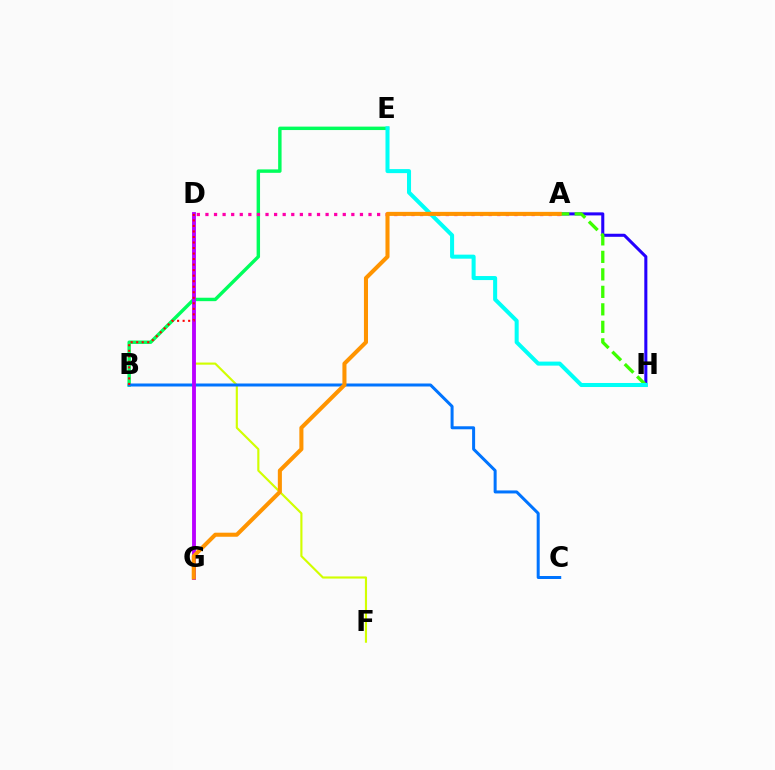{('A', 'H'): [{'color': '#2500ff', 'line_style': 'solid', 'thickness': 2.2}, {'color': '#3dff00', 'line_style': 'dashed', 'thickness': 2.38}], ('D', 'F'): [{'color': '#d1ff00', 'line_style': 'solid', 'thickness': 1.54}], ('B', 'E'): [{'color': '#00ff5c', 'line_style': 'solid', 'thickness': 2.47}], ('A', 'D'): [{'color': '#ff00ac', 'line_style': 'dotted', 'thickness': 2.33}], ('E', 'H'): [{'color': '#00fff6', 'line_style': 'solid', 'thickness': 2.9}], ('B', 'C'): [{'color': '#0074ff', 'line_style': 'solid', 'thickness': 2.16}], ('D', 'G'): [{'color': '#b900ff', 'line_style': 'solid', 'thickness': 2.77}], ('B', 'D'): [{'color': '#ff0000', 'line_style': 'dotted', 'thickness': 1.5}], ('A', 'G'): [{'color': '#ff9400', 'line_style': 'solid', 'thickness': 2.92}]}